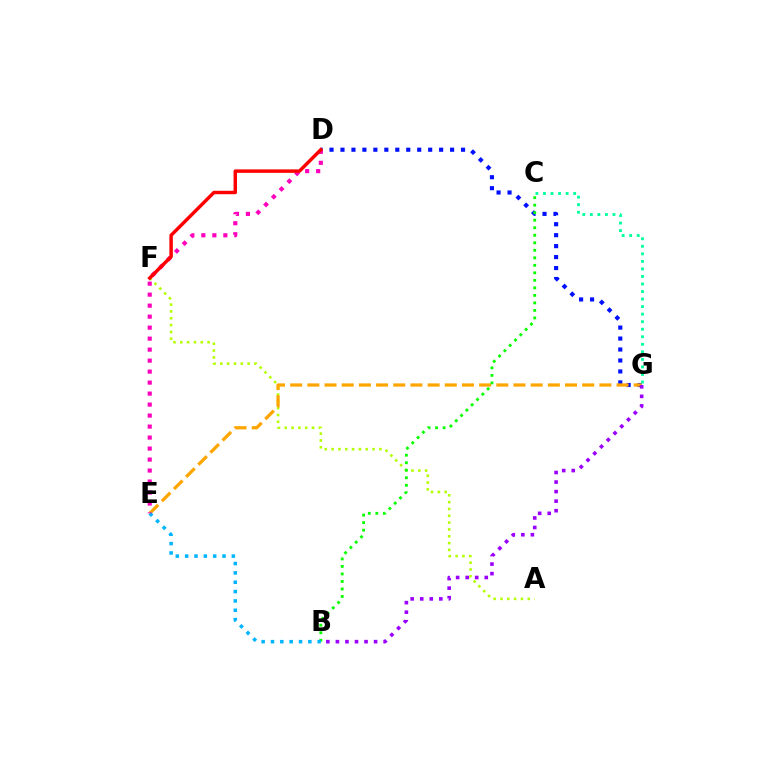{('A', 'F'): [{'color': '#b3ff00', 'line_style': 'dotted', 'thickness': 1.85}], ('D', 'G'): [{'color': '#0010ff', 'line_style': 'dotted', 'thickness': 2.98}], ('E', 'G'): [{'color': '#ffa500', 'line_style': 'dashed', 'thickness': 2.33}], ('C', 'G'): [{'color': '#00ff9d', 'line_style': 'dotted', 'thickness': 2.05}], ('B', 'G'): [{'color': '#9b00ff', 'line_style': 'dotted', 'thickness': 2.59}], ('B', 'C'): [{'color': '#08ff00', 'line_style': 'dotted', 'thickness': 2.04}], ('B', 'E'): [{'color': '#00b5ff', 'line_style': 'dotted', 'thickness': 2.54}], ('D', 'E'): [{'color': '#ff00bd', 'line_style': 'dotted', 'thickness': 2.99}], ('D', 'F'): [{'color': '#ff0000', 'line_style': 'solid', 'thickness': 2.49}]}